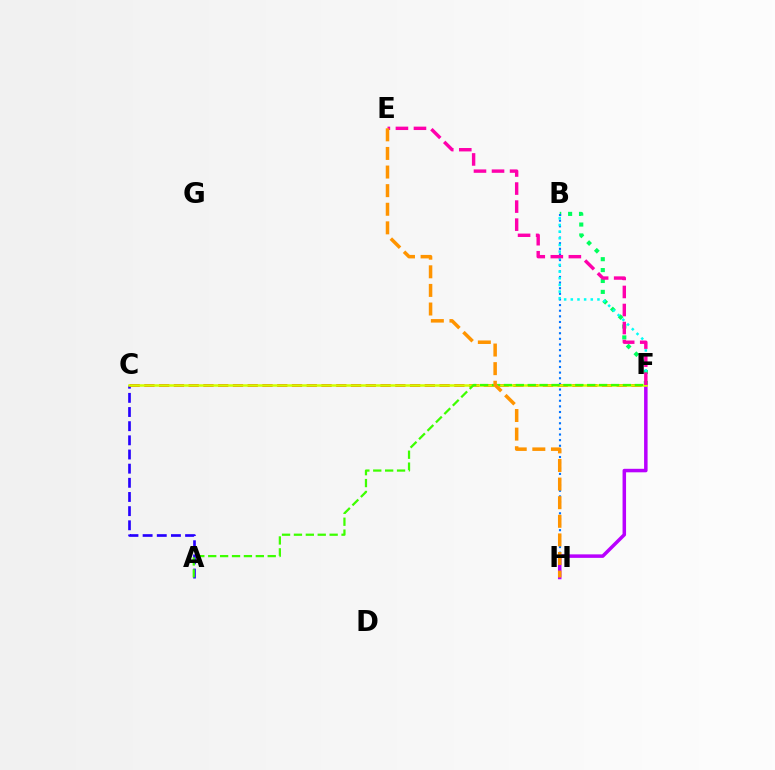{('B', 'F'): [{'color': '#00ff5c', 'line_style': 'dotted', 'thickness': 2.96}, {'color': '#00fff6', 'line_style': 'dotted', 'thickness': 1.81}], ('A', 'C'): [{'color': '#2500ff', 'line_style': 'dashed', 'thickness': 1.92}], ('B', 'H'): [{'color': '#0074ff', 'line_style': 'dotted', 'thickness': 1.53}], ('C', 'F'): [{'color': '#ff0000', 'line_style': 'dashed', 'thickness': 2.01}, {'color': '#d1ff00', 'line_style': 'solid', 'thickness': 1.81}], ('F', 'H'): [{'color': '#b900ff', 'line_style': 'solid', 'thickness': 2.52}], ('E', 'F'): [{'color': '#ff00ac', 'line_style': 'dashed', 'thickness': 2.45}], ('A', 'F'): [{'color': '#3dff00', 'line_style': 'dashed', 'thickness': 1.62}], ('E', 'H'): [{'color': '#ff9400', 'line_style': 'dashed', 'thickness': 2.53}]}